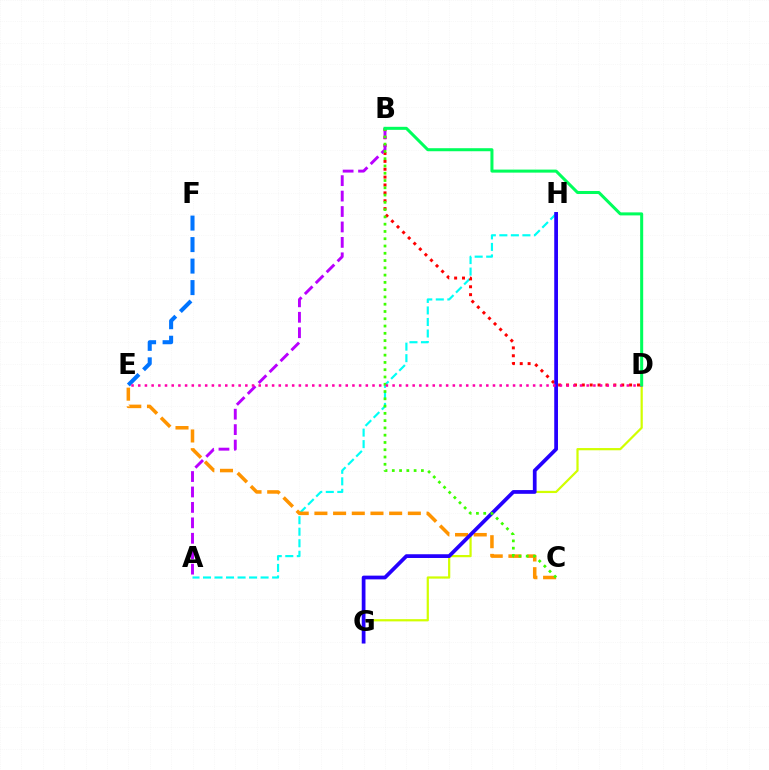{('A', 'H'): [{'color': '#00fff6', 'line_style': 'dashed', 'thickness': 1.56}], ('E', 'F'): [{'color': '#0074ff', 'line_style': 'dashed', 'thickness': 2.92}], ('B', 'D'): [{'color': '#ff0000', 'line_style': 'dotted', 'thickness': 2.14}, {'color': '#00ff5c', 'line_style': 'solid', 'thickness': 2.18}], ('D', 'G'): [{'color': '#d1ff00', 'line_style': 'solid', 'thickness': 1.6}], ('A', 'B'): [{'color': '#b900ff', 'line_style': 'dashed', 'thickness': 2.1}], ('C', 'E'): [{'color': '#ff9400', 'line_style': 'dashed', 'thickness': 2.54}], ('G', 'H'): [{'color': '#2500ff', 'line_style': 'solid', 'thickness': 2.69}], ('B', 'C'): [{'color': '#3dff00', 'line_style': 'dotted', 'thickness': 1.98}], ('D', 'E'): [{'color': '#ff00ac', 'line_style': 'dotted', 'thickness': 1.82}]}